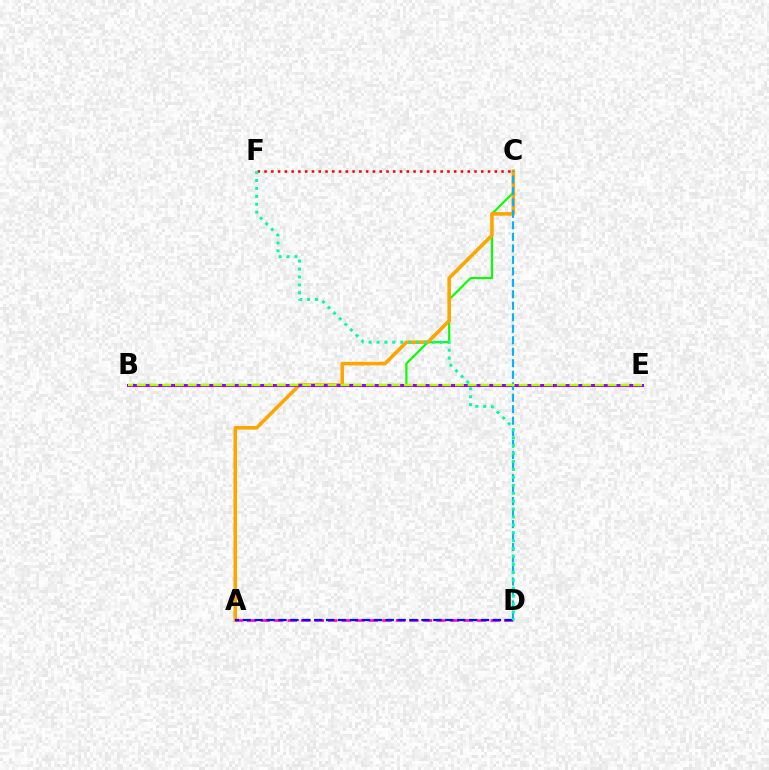{('B', 'C'): [{'color': '#08ff00', 'line_style': 'solid', 'thickness': 1.57}], ('A', 'C'): [{'color': '#ffa500', 'line_style': 'solid', 'thickness': 2.58}], ('B', 'E'): [{'color': '#9b00ff', 'line_style': 'solid', 'thickness': 2.17}, {'color': '#b3ff00', 'line_style': 'dashed', 'thickness': 1.73}], ('A', 'D'): [{'color': '#ff00bd', 'line_style': 'dashed', 'thickness': 1.84}, {'color': '#0010ff', 'line_style': 'dashed', 'thickness': 1.62}], ('C', 'D'): [{'color': '#00b5ff', 'line_style': 'dashed', 'thickness': 1.56}], ('C', 'F'): [{'color': '#ff0000', 'line_style': 'dotted', 'thickness': 1.84}], ('D', 'F'): [{'color': '#00ff9d', 'line_style': 'dotted', 'thickness': 2.15}]}